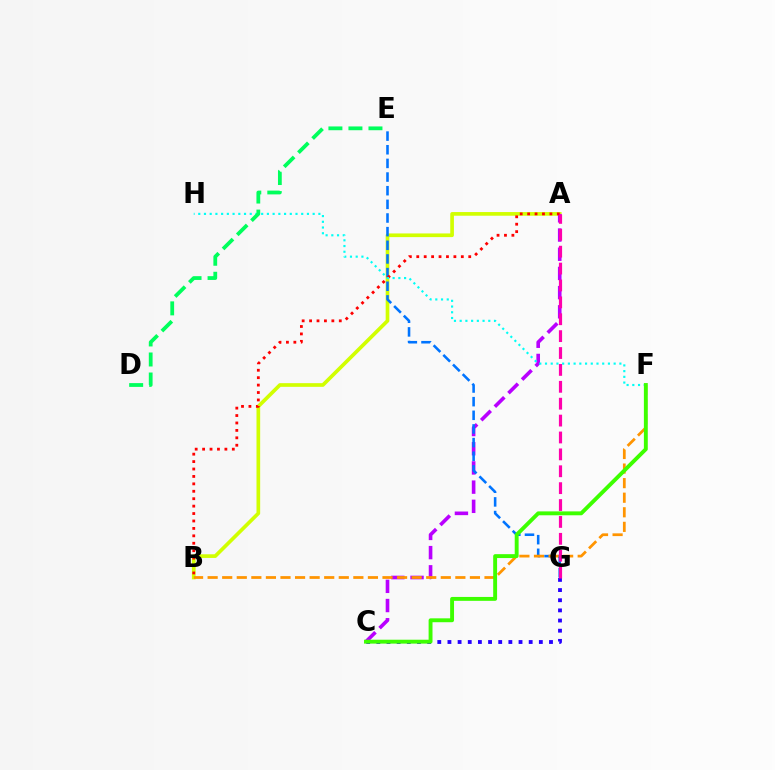{('A', 'B'): [{'color': '#d1ff00', 'line_style': 'solid', 'thickness': 2.64}, {'color': '#ff0000', 'line_style': 'dotted', 'thickness': 2.02}], ('C', 'G'): [{'color': '#2500ff', 'line_style': 'dotted', 'thickness': 2.76}], ('A', 'C'): [{'color': '#b900ff', 'line_style': 'dashed', 'thickness': 2.61}], ('E', 'G'): [{'color': '#0074ff', 'line_style': 'dashed', 'thickness': 1.85}], ('B', 'F'): [{'color': '#ff9400', 'line_style': 'dashed', 'thickness': 1.98}], ('F', 'H'): [{'color': '#00fff6', 'line_style': 'dotted', 'thickness': 1.55}], ('C', 'F'): [{'color': '#3dff00', 'line_style': 'solid', 'thickness': 2.8}], ('D', 'E'): [{'color': '#00ff5c', 'line_style': 'dashed', 'thickness': 2.72}], ('A', 'G'): [{'color': '#ff00ac', 'line_style': 'dashed', 'thickness': 2.29}]}